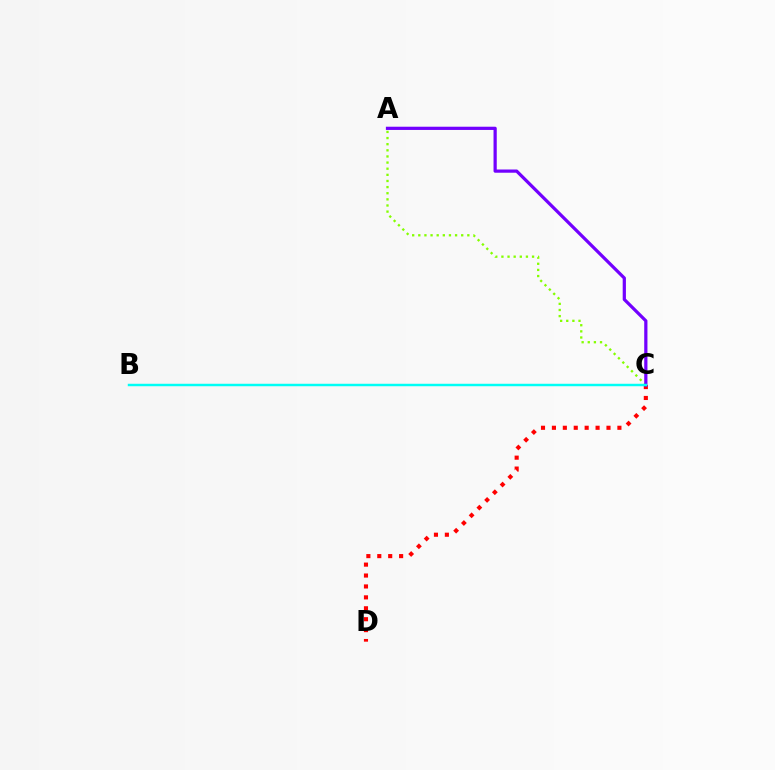{('C', 'D'): [{'color': '#ff0000', 'line_style': 'dotted', 'thickness': 2.97}], ('A', 'C'): [{'color': '#84ff00', 'line_style': 'dotted', 'thickness': 1.67}, {'color': '#7200ff', 'line_style': 'solid', 'thickness': 2.32}], ('B', 'C'): [{'color': '#00fff6', 'line_style': 'solid', 'thickness': 1.77}]}